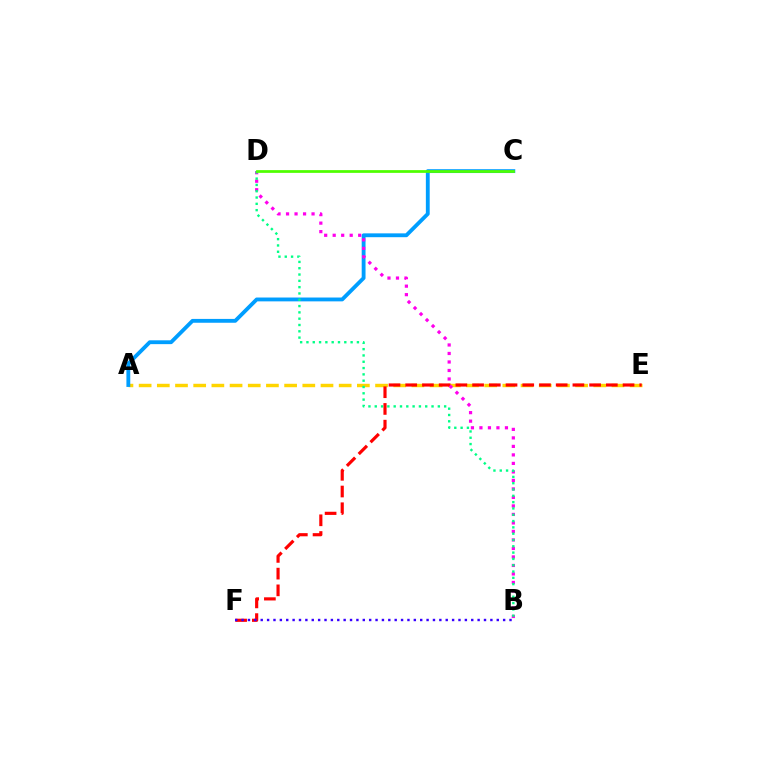{('A', 'E'): [{'color': '#ffd500', 'line_style': 'dashed', 'thickness': 2.47}], ('A', 'C'): [{'color': '#009eff', 'line_style': 'solid', 'thickness': 2.76}], ('E', 'F'): [{'color': '#ff0000', 'line_style': 'dashed', 'thickness': 2.27}], ('B', 'D'): [{'color': '#ff00ed', 'line_style': 'dotted', 'thickness': 2.31}, {'color': '#00ff86', 'line_style': 'dotted', 'thickness': 1.71}], ('B', 'F'): [{'color': '#3700ff', 'line_style': 'dotted', 'thickness': 1.73}], ('C', 'D'): [{'color': '#4fff00', 'line_style': 'solid', 'thickness': 1.97}]}